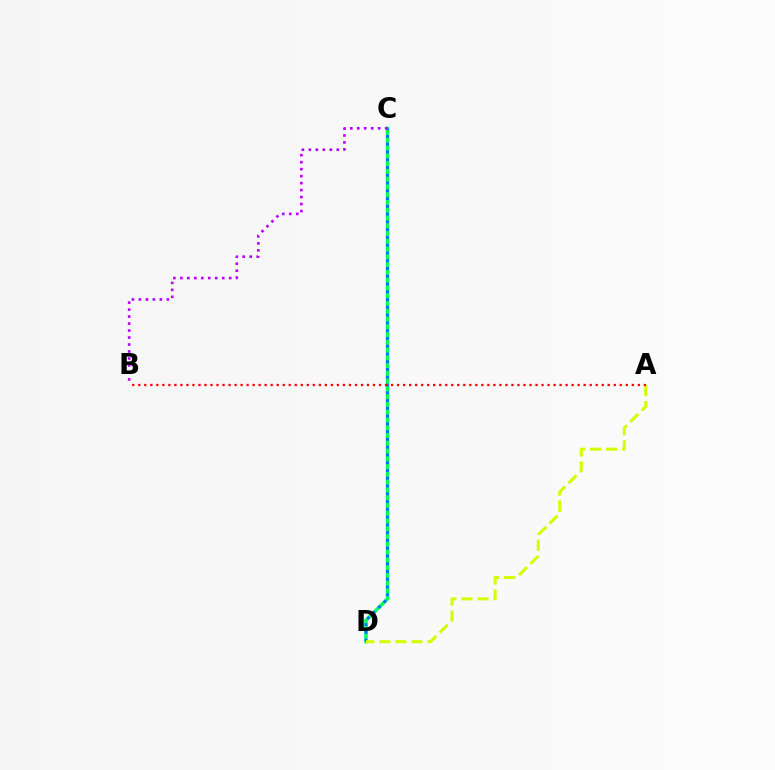{('C', 'D'): [{'color': '#00ff5c', 'line_style': 'solid', 'thickness': 2.52}, {'color': '#0074ff', 'line_style': 'dotted', 'thickness': 2.11}], ('B', 'C'): [{'color': '#b900ff', 'line_style': 'dotted', 'thickness': 1.9}], ('A', 'D'): [{'color': '#d1ff00', 'line_style': 'dashed', 'thickness': 2.18}], ('A', 'B'): [{'color': '#ff0000', 'line_style': 'dotted', 'thickness': 1.64}]}